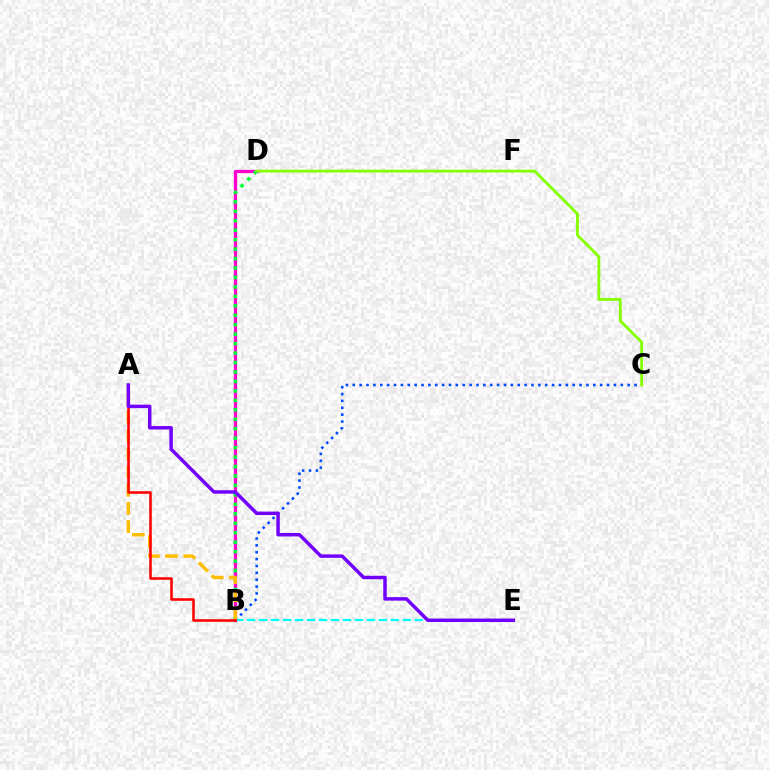{('B', 'D'): [{'color': '#ff00cf', 'line_style': 'solid', 'thickness': 2.36}, {'color': '#00ff39', 'line_style': 'dotted', 'thickness': 2.57}], ('B', 'C'): [{'color': '#004bff', 'line_style': 'dotted', 'thickness': 1.87}], ('B', 'E'): [{'color': '#00fff6', 'line_style': 'dashed', 'thickness': 1.63}], ('C', 'D'): [{'color': '#84ff00', 'line_style': 'solid', 'thickness': 2.02}], ('A', 'B'): [{'color': '#ffbd00', 'line_style': 'dashed', 'thickness': 2.47}, {'color': '#ff0000', 'line_style': 'solid', 'thickness': 1.84}], ('A', 'E'): [{'color': '#7200ff', 'line_style': 'solid', 'thickness': 2.5}]}